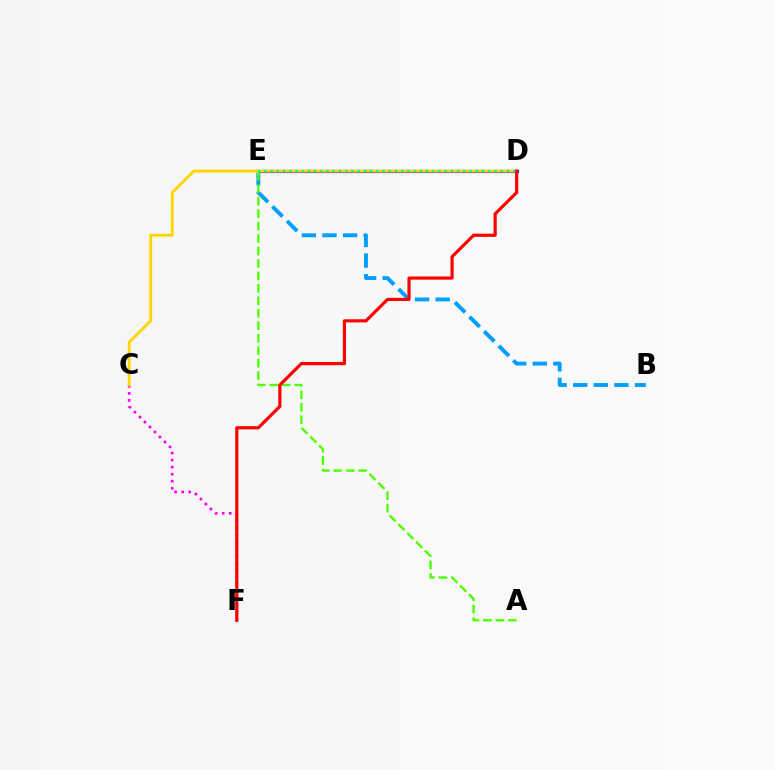{('C', 'F'): [{'color': '#ff00ed', 'line_style': 'dotted', 'thickness': 1.92}], ('B', 'E'): [{'color': '#009eff', 'line_style': 'dashed', 'thickness': 2.8}], ('D', 'E'): [{'color': '#3700ff', 'line_style': 'solid', 'thickness': 2.26}, {'color': '#00ff86', 'line_style': 'dotted', 'thickness': 1.69}], ('A', 'E'): [{'color': '#4fff00', 'line_style': 'dashed', 'thickness': 1.69}], ('C', 'D'): [{'color': '#ffd500', 'line_style': 'solid', 'thickness': 2.07}], ('D', 'F'): [{'color': '#ff0000', 'line_style': 'solid', 'thickness': 2.29}]}